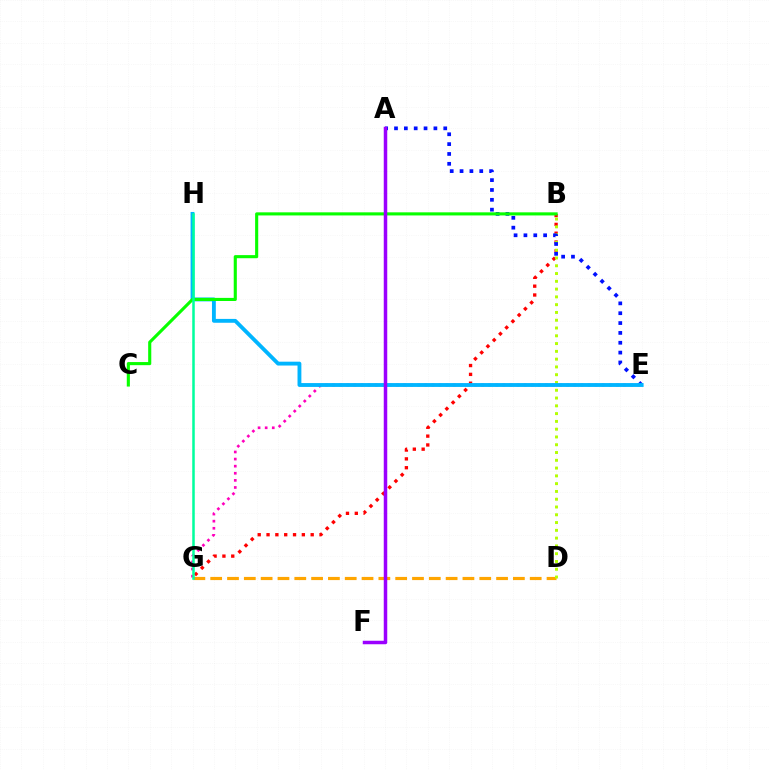{('B', 'G'): [{'color': '#ff0000', 'line_style': 'dotted', 'thickness': 2.4}], ('E', 'G'): [{'color': '#ff00bd', 'line_style': 'dotted', 'thickness': 1.93}], ('D', 'G'): [{'color': '#ffa500', 'line_style': 'dashed', 'thickness': 2.28}], ('B', 'D'): [{'color': '#b3ff00', 'line_style': 'dotted', 'thickness': 2.11}], ('A', 'E'): [{'color': '#0010ff', 'line_style': 'dotted', 'thickness': 2.68}], ('E', 'H'): [{'color': '#00b5ff', 'line_style': 'solid', 'thickness': 2.78}], ('B', 'C'): [{'color': '#08ff00', 'line_style': 'solid', 'thickness': 2.24}], ('G', 'H'): [{'color': '#00ff9d', 'line_style': 'solid', 'thickness': 1.81}], ('A', 'F'): [{'color': '#9b00ff', 'line_style': 'solid', 'thickness': 2.52}]}